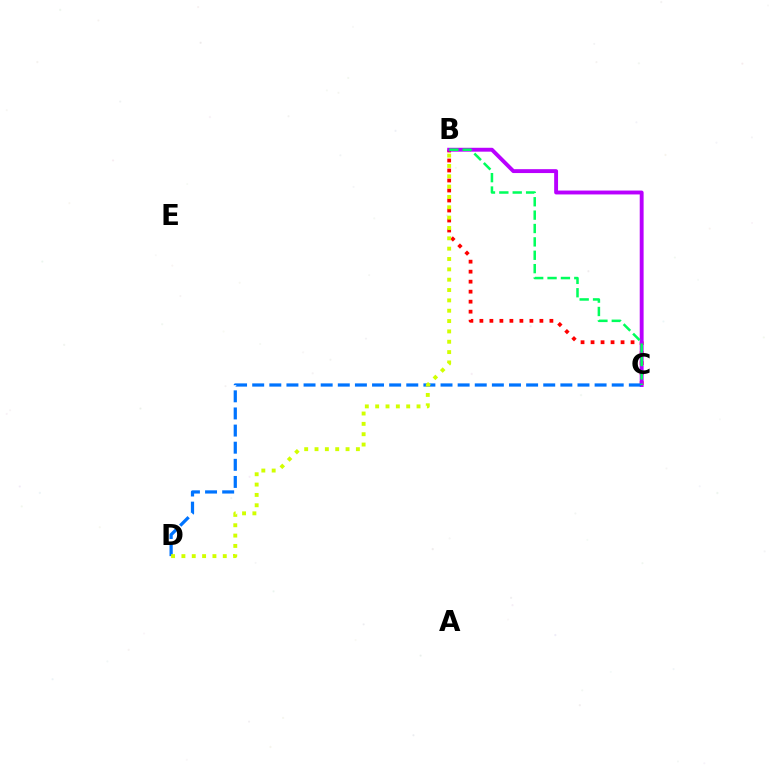{('B', 'C'): [{'color': '#ff0000', 'line_style': 'dotted', 'thickness': 2.72}, {'color': '#b900ff', 'line_style': 'solid', 'thickness': 2.8}, {'color': '#00ff5c', 'line_style': 'dashed', 'thickness': 1.82}], ('C', 'D'): [{'color': '#0074ff', 'line_style': 'dashed', 'thickness': 2.33}], ('B', 'D'): [{'color': '#d1ff00', 'line_style': 'dotted', 'thickness': 2.81}]}